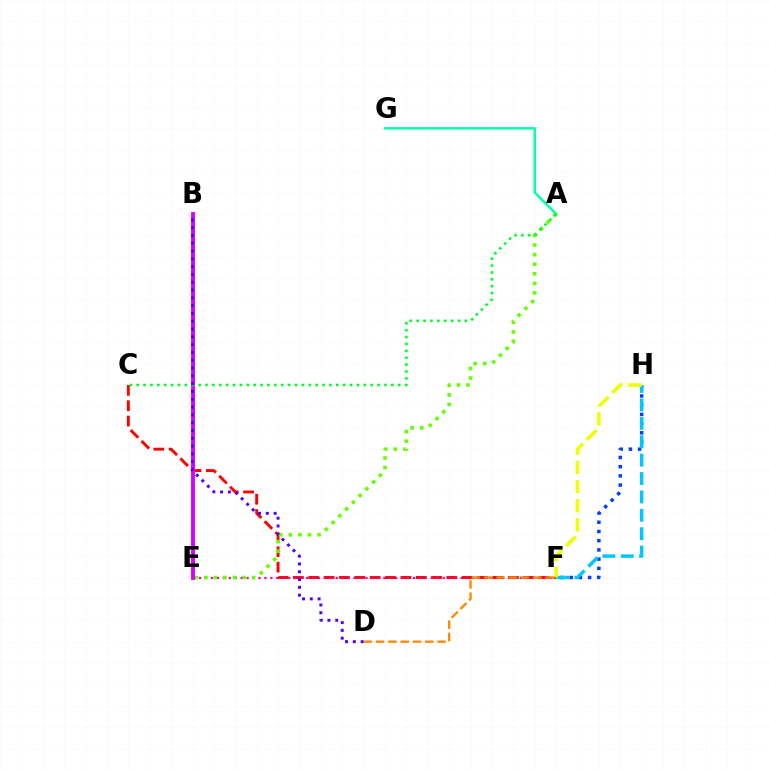{('F', 'H'): [{'color': '#003fff', 'line_style': 'dotted', 'thickness': 2.5}, {'color': '#00c7ff', 'line_style': 'dashed', 'thickness': 2.5}, {'color': '#eeff00', 'line_style': 'dashed', 'thickness': 2.6}], ('C', 'F'): [{'color': '#ff0000', 'line_style': 'dashed', 'thickness': 2.09}], ('E', 'F'): [{'color': '#ff00a0', 'line_style': 'dotted', 'thickness': 1.61}], ('A', 'G'): [{'color': '#00ffaf', 'line_style': 'solid', 'thickness': 1.78}], ('A', 'E'): [{'color': '#66ff00', 'line_style': 'dotted', 'thickness': 2.6}], ('B', 'E'): [{'color': '#d600ff', 'line_style': 'solid', 'thickness': 2.78}], ('D', 'F'): [{'color': '#ff8800', 'line_style': 'dashed', 'thickness': 1.67}], ('A', 'C'): [{'color': '#00ff27', 'line_style': 'dotted', 'thickness': 1.87}], ('B', 'D'): [{'color': '#4f00ff', 'line_style': 'dotted', 'thickness': 2.12}]}